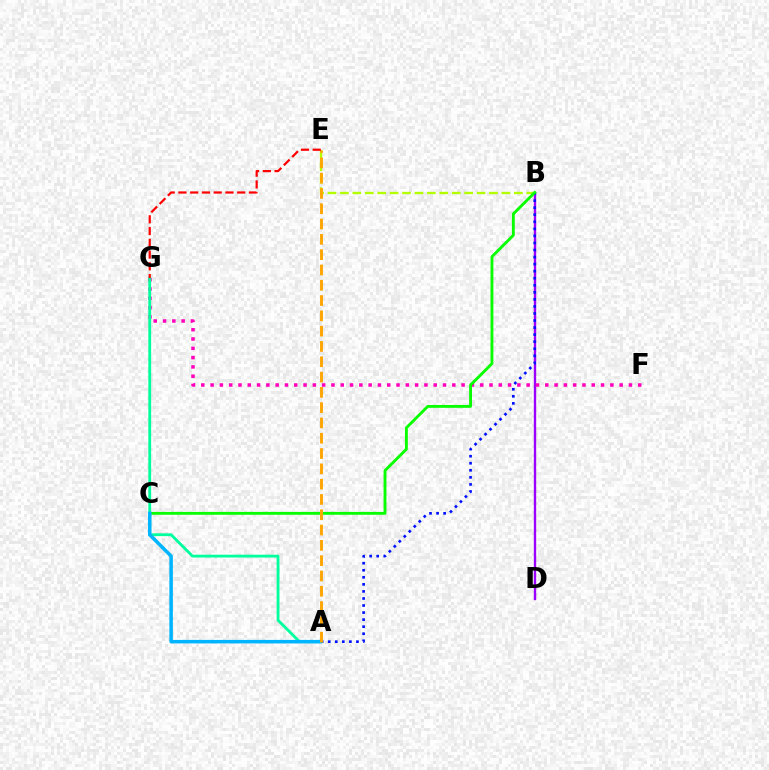{('B', 'D'): [{'color': '#9b00ff', 'line_style': 'solid', 'thickness': 1.7}], ('A', 'B'): [{'color': '#0010ff', 'line_style': 'dotted', 'thickness': 1.92}], ('B', 'E'): [{'color': '#b3ff00', 'line_style': 'dashed', 'thickness': 1.69}], ('F', 'G'): [{'color': '#ff00bd', 'line_style': 'dotted', 'thickness': 2.53}], ('B', 'C'): [{'color': '#08ff00', 'line_style': 'solid', 'thickness': 2.06}], ('A', 'G'): [{'color': '#00ff9d', 'line_style': 'solid', 'thickness': 2.03}], ('A', 'C'): [{'color': '#00b5ff', 'line_style': 'solid', 'thickness': 2.54}], ('A', 'E'): [{'color': '#ffa500', 'line_style': 'dashed', 'thickness': 2.08}], ('E', 'G'): [{'color': '#ff0000', 'line_style': 'dashed', 'thickness': 1.6}]}